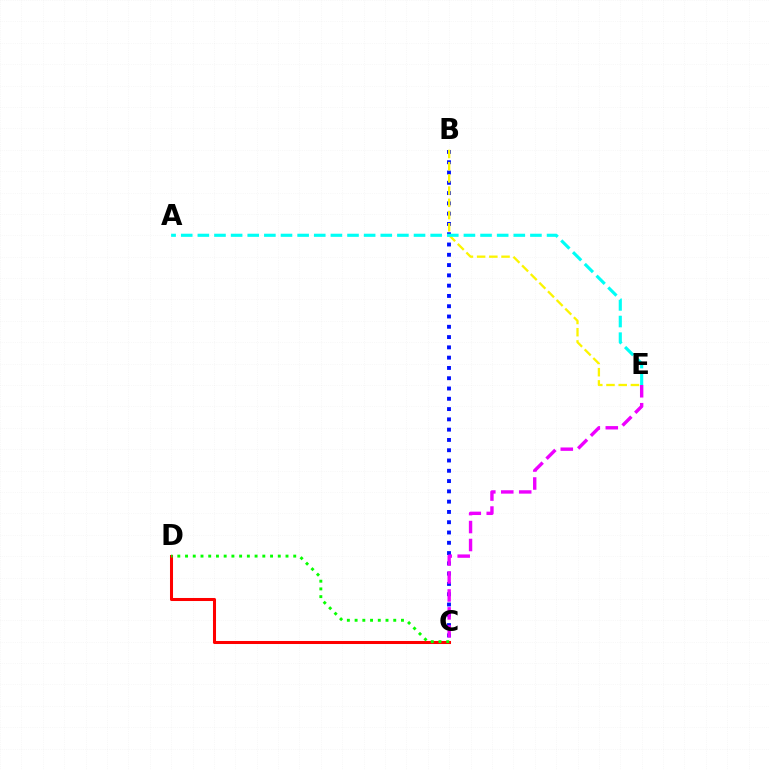{('B', 'C'): [{'color': '#0010ff', 'line_style': 'dotted', 'thickness': 2.79}], ('B', 'E'): [{'color': '#fcf500', 'line_style': 'dashed', 'thickness': 1.66}], ('A', 'E'): [{'color': '#00fff6', 'line_style': 'dashed', 'thickness': 2.26}], ('C', 'D'): [{'color': '#ff0000', 'line_style': 'solid', 'thickness': 2.19}, {'color': '#08ff00', 'line_style': 'dotted', 'thickness': 2.1}], ('C', 'E'): [{'color': '#ee00ff', 'line_style': 'dashed', 'thickness': 2.44}]}